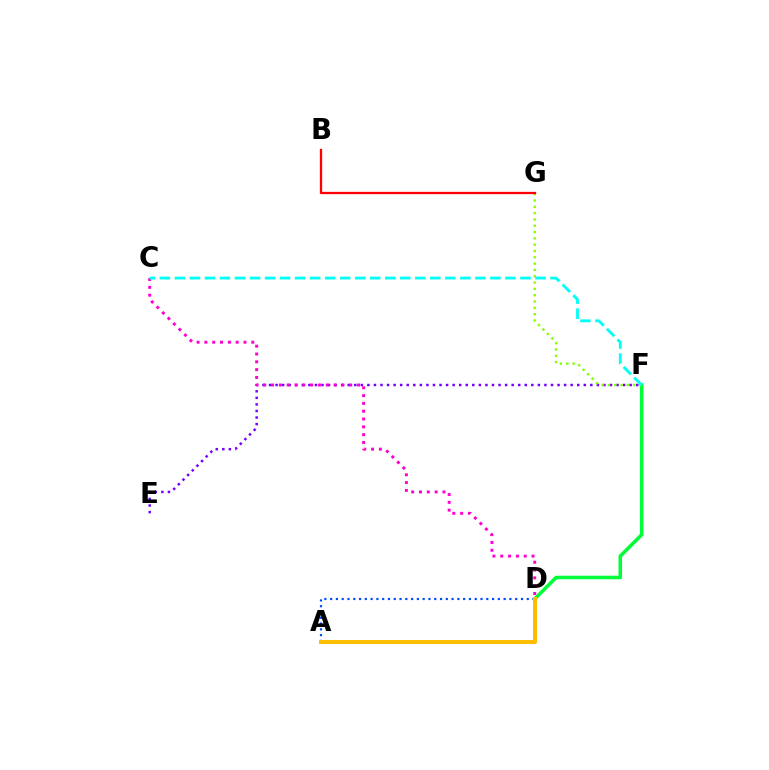{('E', 'F'): [{'color': '#7200ff', 'line_style': 'dotted', 'thickness': 1.78}], ('D', 'F'): [{'color': '#00ff39', 'line_style': 'solid', 'thickness': 2.56}], ('C', 'D'): [{'color': '#ff00cf', 'line_style': 'dotted', 'thickness': 2.12}], ('A', 'D'): [{'color': '#004bff', 'line_style': 'dotted', 'thickness': 1.57}, {'color': '#ffbd00', 'line_style': 'solid', 'thickness': 2.89}], ('F', 'G'): [{'color': '#84ff00', 'line_style': 'dotted', 'thickness': 1.72}], ('B', 'G'): [{'color': '#ff0000', 'line_style': 'solid', 'thickness': 1.64}], ('C', 'F'): [{'color': '#00fff6', 'line_style': 'dashed', 'thickness': 2.04}]}